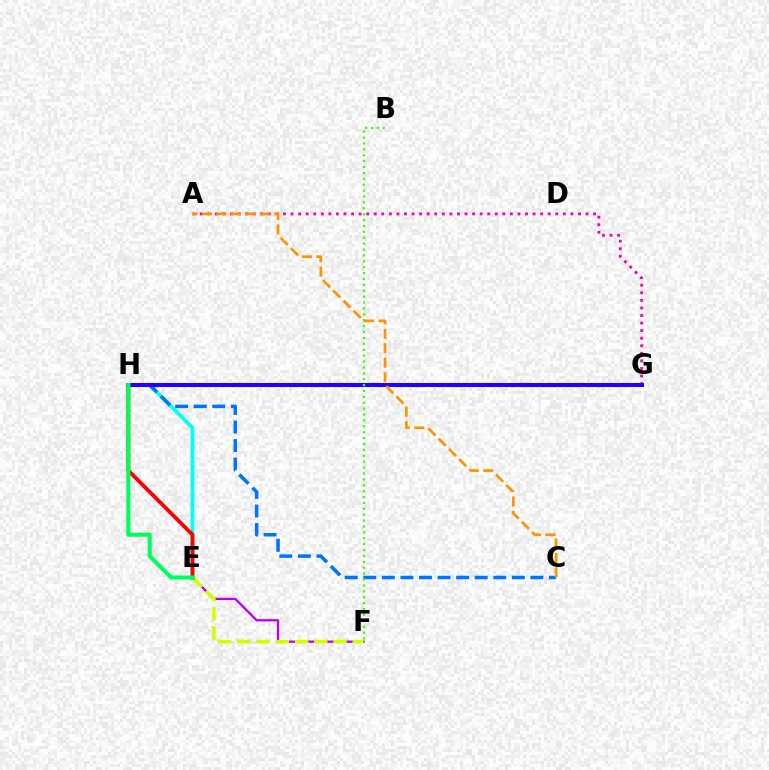{('E', 'F'): [{'color': '#b900ff', 'line_style': 'solid', 'thickness': 1.65}, {'color': '#d1ff00', 'line_style': 'dashed', 'thickness': 2.61}], ('E', 'H'): [{'color': '#00fff6', 'line_style': 'solid', 'thickness': 2.69}, {'color': '#ff0000', 'line_style': 'solid', 'thickness': 2.77}, {'color': '#00ff5c', 'line_style': 'solid', 'thickness': 2.92}], ('A', 'G'): [{'color': '#ff00ac', 'line_style': 'dotted', 'thickness': 2.06}], ('C', 'H'): [{'color': '#0074ff', 'line_style': 'dashed', 'thickness': 2.52}], ('G', 'H'): [{'color': '#2500ff', 'line_style': 'solid', 'thickness': 2.93}], ('B', 'F'): [{'color': '#3dff00', 'line_style': 'dotted', 'thickness': 1.6}], ('A', 'C'): [{'color': '#ff9400', 'line_style': 'dashed', 'thickness': 1.96}]}